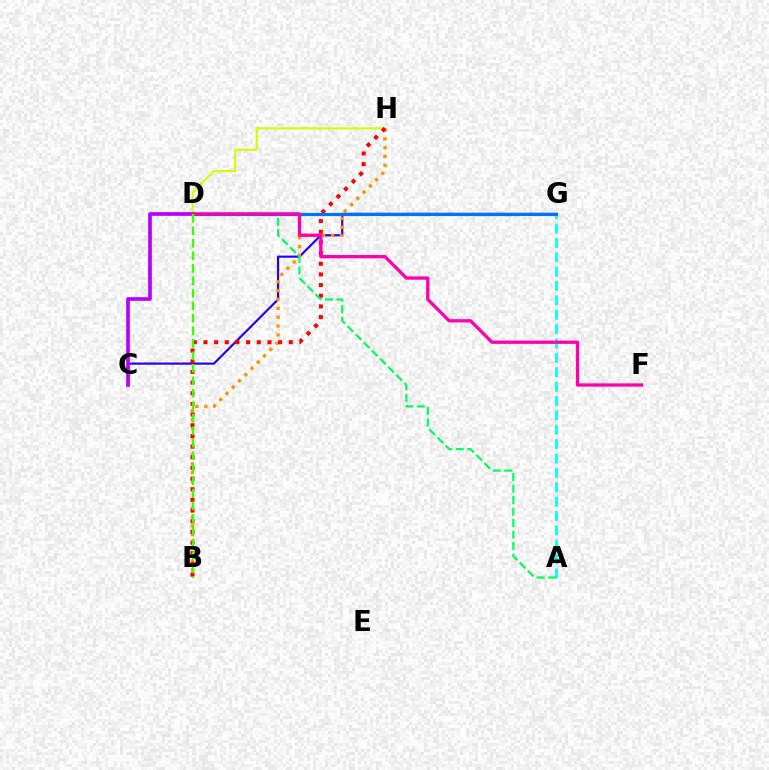{('C', 'G'): [{'color': '#2500ff', 'line_style': 'solid', 'thickness': 1.57}], ('D', 'H'): [{'color': '#d1ff00', 'line_style': 'solid', 'thickness': 1.51}], ('C', 'D'): [{'color': '#b900ff', 'line_style': 'solid', 'thickness': 2.65}], ('B', 'H'): [{'color': '#ff9400', 'line_style': 'dotted', 'thickness': 2.4}, {'color': '#ff0000', 'line_style': 'dotted', 'thickness': 2.9}], ('A', 'G'): [{'color': '#00fff6', 'line_style': 'dashed', 'thickness': 1.95}], ('D', 'G'): [{'color': '#0074ff', 'line_style': 'solid', 'thickness': 2.29}], ('A', 'D'): [{'color': '#00ff5c', 'line_style': 'dashed', 'thickness': 1.56}], ('D', 'F'): [{'color': '#ff00ac', 'line_style': 'solid', 'thickness': 2.36}], ('B', 'D'): [{'color': '#3dff00', 'line_style': 'dashed', 'thickness': 1.7}]}